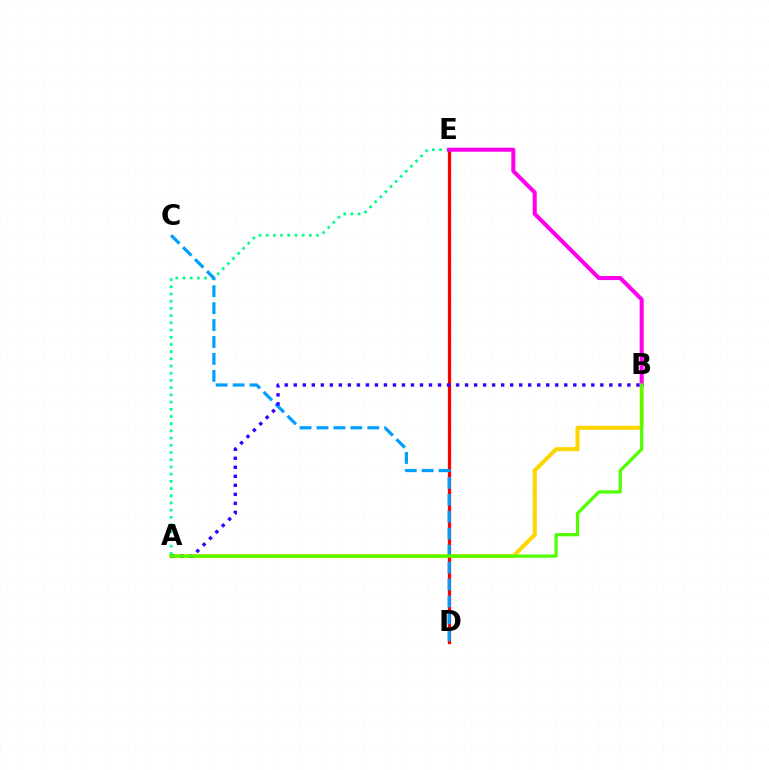{('A', 'B'): [{'color': '#ffd500', 'line_style': 'solid', 'thickness': 2.93}, {'color': '#3700ff', 'line_style': 'dotted', 'thickness': 2.45}, {'color': '#4fff00', 'line_style': 'solid', 'thickness': 2.3}], ('A', 'E'): [{'color': '#00ff86', 'line_style': 'dotted', 'thickness': 1.96}], ('D', 'E'): [{'color': '#ff0000', 'line_style': 'solid', 'thickness': 2.34}], ('C', 'D'): [{'color': '#009eff', 'line_style': 'dashed', 'thickness': 2.3}], ('B', 'E'): [{'color': '#ff00ed', 'line_style': 'solid', 'thickness': 2.91}]}